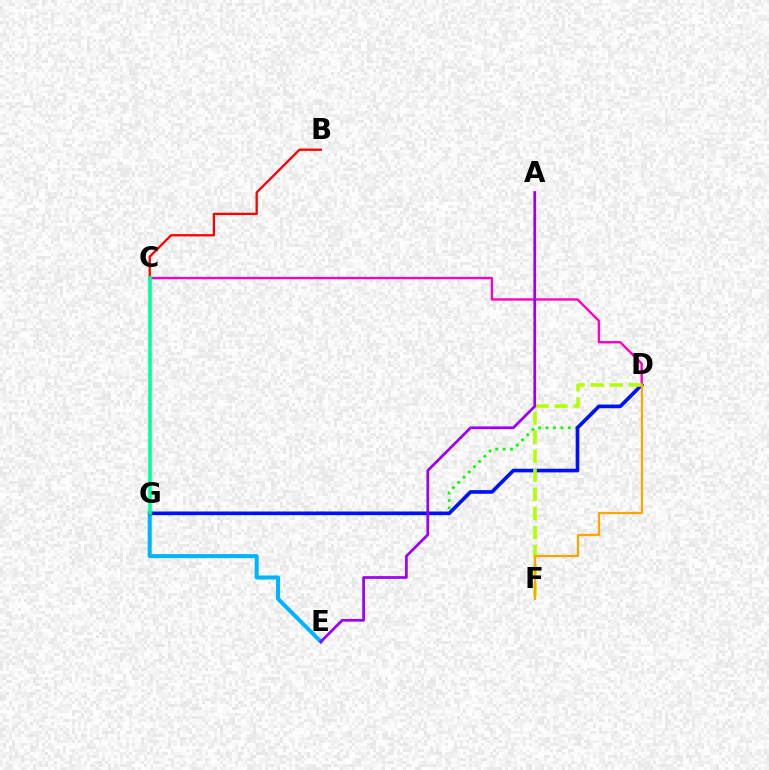{('D', 'G'): [{'color': '#08ff00', 'line_style': 'dotted', 'thickness': 2.01}, {'color': '#0010ff', 'line_style': 'solid', 'thickness': 2.63}], ('E', 'G'): [{'color': '#00b5ff', 'line_style': 'solid', 'thickness': 2.89}], ('C', 'D'): [{'color': '#ff00bd', 'line_style': 'solid', 'thickness': 1.7}], ('B', 'C'): [{'color': '#ff0000', 'line_style': 'solid', 'thickness': 1.66}], ('D', 'F'): [{'color': '#b3ff00', 'line_style': 'dashed', 'thickness': 2.59}, {'color': '#ffa500', 'line_style': 'solid', 'thickness': 1.63}], ('C', 'G'): [{'color': '#00ff9d', 'line_style': 'solid', 'thickness': 2.58}], ('A', 'E'): [{'color': '#9b00ff', 'line_style': 'solid', 'thickness': 1.95}]}